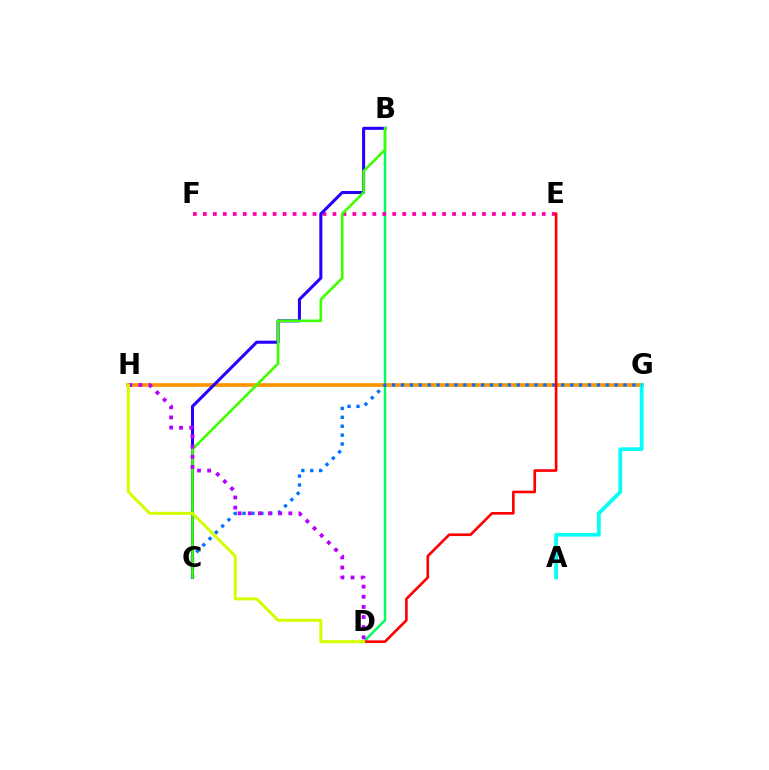{('B', 'D'): [{'color': '#00ff5c', 'line_style': 'solid', 'thickness': 1.77}], ('G', 'H'): [{'color': '#ff9400', 'line_style': 'solid', 'thickness': 2.65}], ('A', 'G'): [{'color': '#00fff6', 'line_style': 'solid', 'thickness': 2.66}], ('E', 'F'): [{'color': '#ff00ac', 'line_style': 'dotted', 'thickness': 2.71}], ('C', 'G'): [{'color': '#0074ff', 'line_style': 'dotted', 'thickness': 2.42}], ('B', 'C'): [{'color': '#2500ff', 'line_style': 'solid', 'thickness': 2.2}, {'color': '#3dff00', 'line_style': 'solid', 'thickness': 1.88}], ('D', 'E'): [{'color': '#ff0000', 'line_style': 'solid', 'thickness': 1.91}], ('D', 'H'): [{'color': '#b900ff', 'line_style': 'dotted', 'thickness': 2.75}, {'color': '#d1ff00', 'line_style': 'solid', 'thickness': 2.15}]}